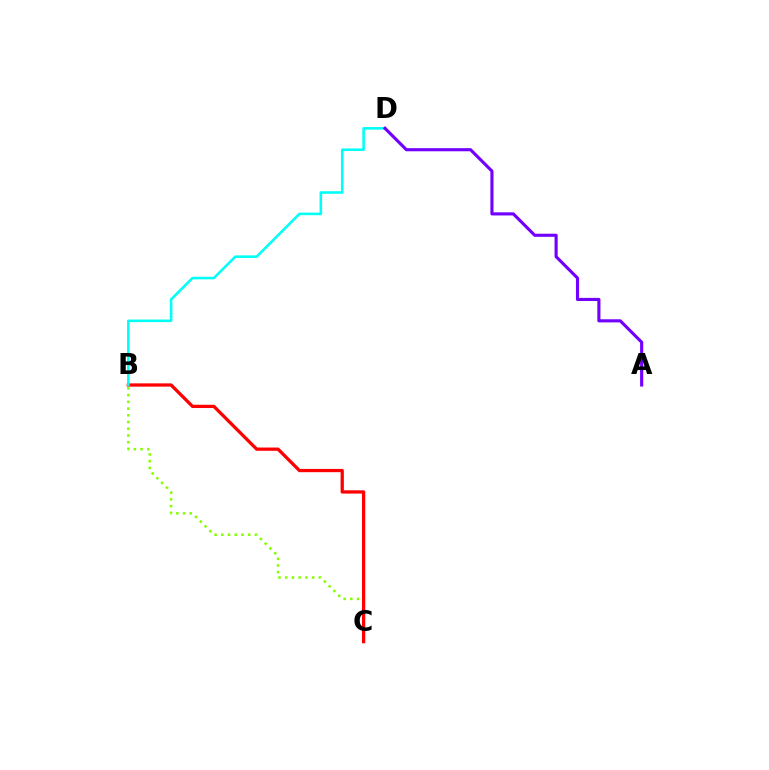{('B', 'C'): [{'color': '#84ff00', 'line_style': 'dotted', 'thickness': 1.83}, {'color': '#ff0000', 'line_style': 'solid', 'thickness': 2.35}], ('B', 'D'): [{'color': '#00fff6', 'line_style': 'solid', 'thickness': 1.86}], ('A', 'D'): [{'color': '#7200ff', 'line_style': 'solid', 'thickness': 2.24}]}